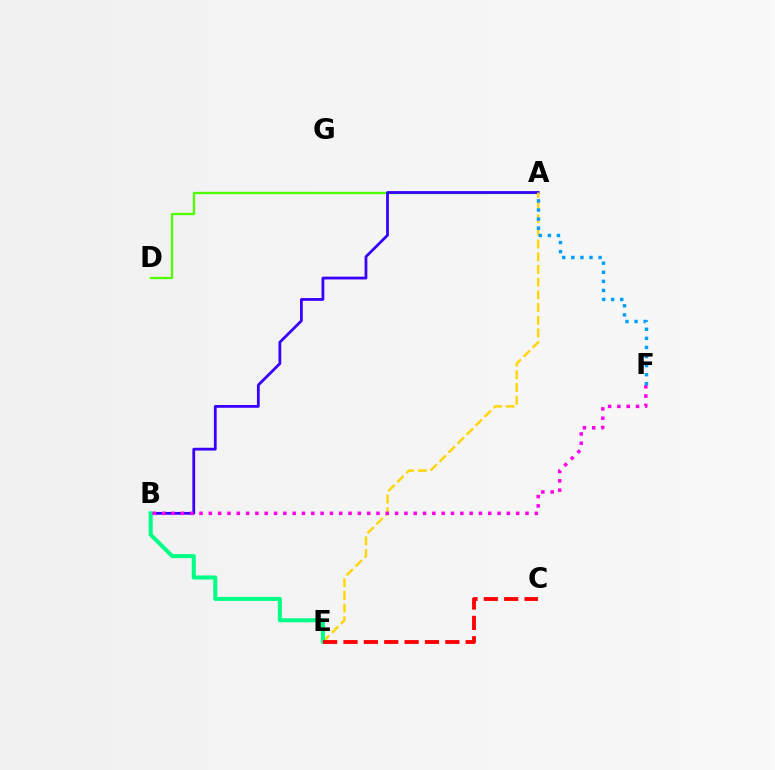{('A', 'D'): [{'color': '#4fff00', 'line_style': 'solid', 'thickness': 1.67}], ('A', 'B'): [{'color': '#3700ff', 'line_style': 'solid', 'thickness': 2.0}], ('A', 'E'): [{'color': '#ffd500', 'line_style': 'dashed', 'thickness': 1.72}], ('B', 'E'): [{'color': '#00ff86', 'line_style': 'solid', 'thickness': 2.91}], ('B', 'F'): [{'color': '#ff00ed', 'line_style': 'dotted', 'thickness': 2.53}], ('C', 'E'): [{'color': '#ff0000', 'line_style': 'dashed', 'thickness': 2.77}], ('A', 'F'): [{'color': '#009eff', 'line_style': 'dotted', 'thickness': 2.47}]}